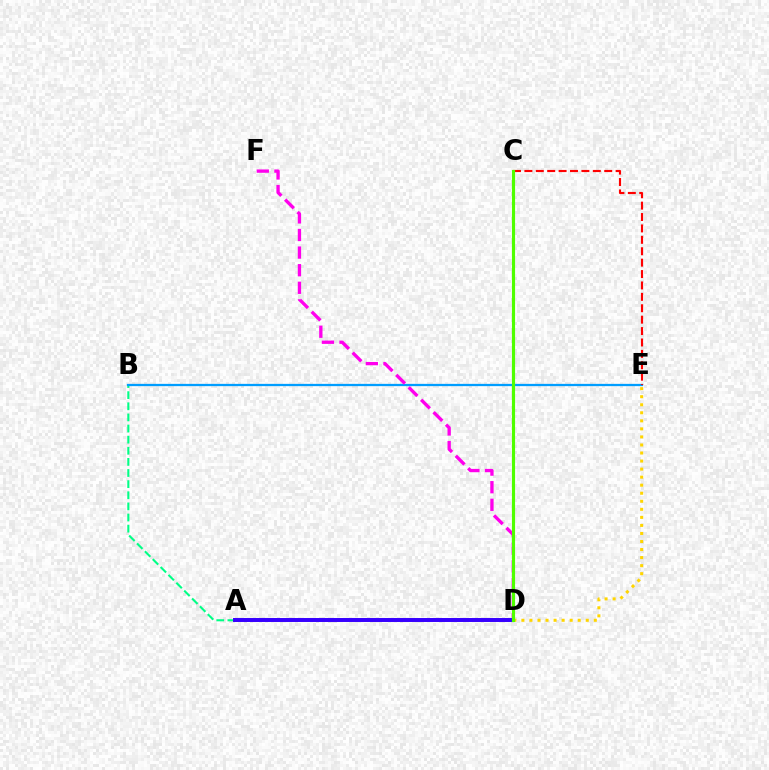{('A', 'B'): [{'color': '#00ff86', 'line_style': 'dashed', 'thickness': 1.51}], ('D', 'E'): [{'color': '#ffd500', 'line_style': 'dotted', 'thickness': 2.19}], ('B', 'E'): [{'color': '#009eff', 'line_style': 'solid', 'thickness': 1.64}], ('C', 'E'): [{'color': '#ff0000', 'line_style': 'dashed', 'thickness': 1.55}], ('D', 'F'): [{'color': '#ff00ed', 'line_style': 'dashed', 'thickness': 2.39}], ('A', 'D'): [{'color': '#3700ff', 'line_style': 'solid', 'thickness': 2.85}], ('C', 'D'): [{'color': '#4fff00', 'line_style': 'solid', 'thickness': 2.27}]}